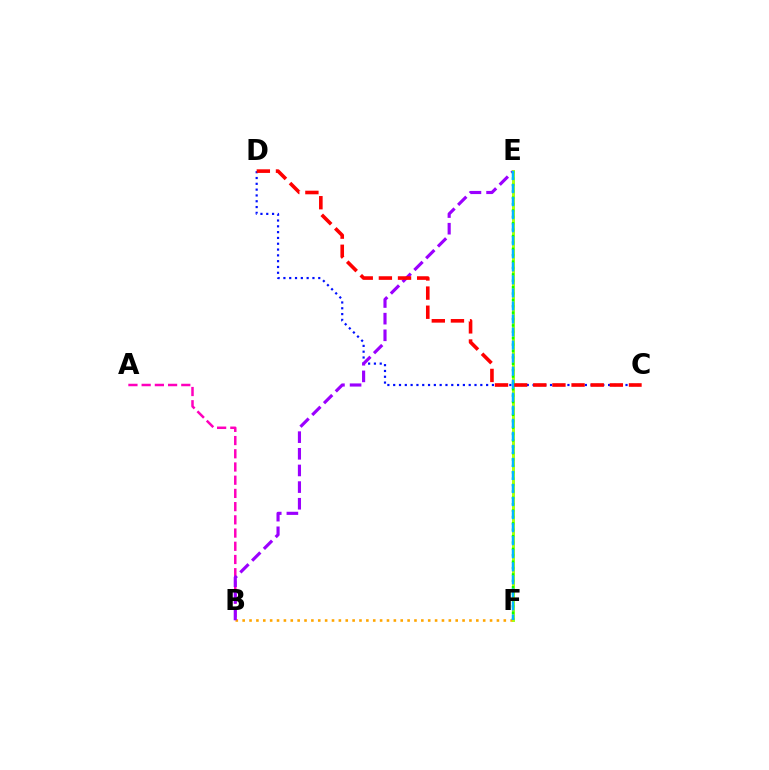{('C', 'D'): [{'color': '#0010ff', 'line_style': 'dotted', 'thickness': 1.58}, {'color': '#ff0000', 'line_style': 'dashed', 'thickness': 2.6}], ('E', 'F'): [{'color': '#00ff9d', 'line_style': 'solid', 'thickness': 1.94}, {'color': '#b3ff00', 'line_style': 'solid', 'thickness': 1.96}, {'color': '#08ff00', 'line_style': 'dotted', 'thickness': 1.73}, {'color': '#00b5ff', 'line_style': 'dashed', 'thickness': 1.77}], ('B', 'F'): [{'color': '#ffa500', 'line_style': 'dotted', 'thickness': 1.87}], ('A', 'B'): [{'color': '#ff00bd', 'line_style': 'dashed', 'thickness': 1.8}], ('B', 'E'): [{'color': '#9b00ff', 'line_style': 'dashed', 'thickness': 2.26}]}